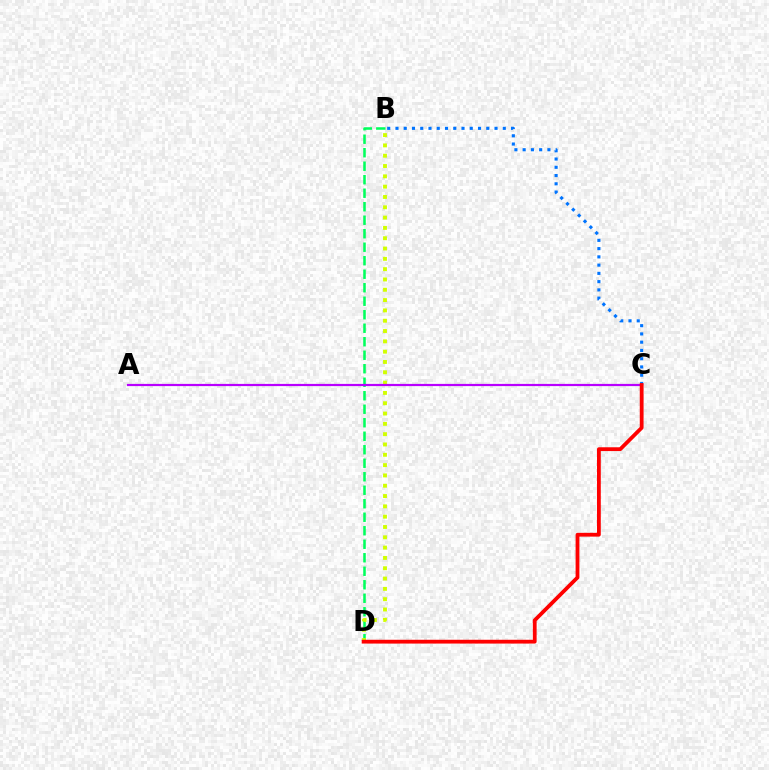{('B', 'D'): [{'color': '#00ff5c', 'line_style': 'dashed', 'thickness': 1.83}, {'color': '#d1ff00', 'line_style': 'dotted', 'thickness': 2.8}], ('B', 'C'): [{'color': '#0074ff', 'line_style': 'dotted', 'thickness': 2.24}], ('A', 'C'): [{'color': '#b900ff', 'line_style': 'solid', 'thickness': 1.59}], ('C', 'D'): [{'color': '#ff0000', 'line_style': 'solid', 'thickness': 2.73}]}